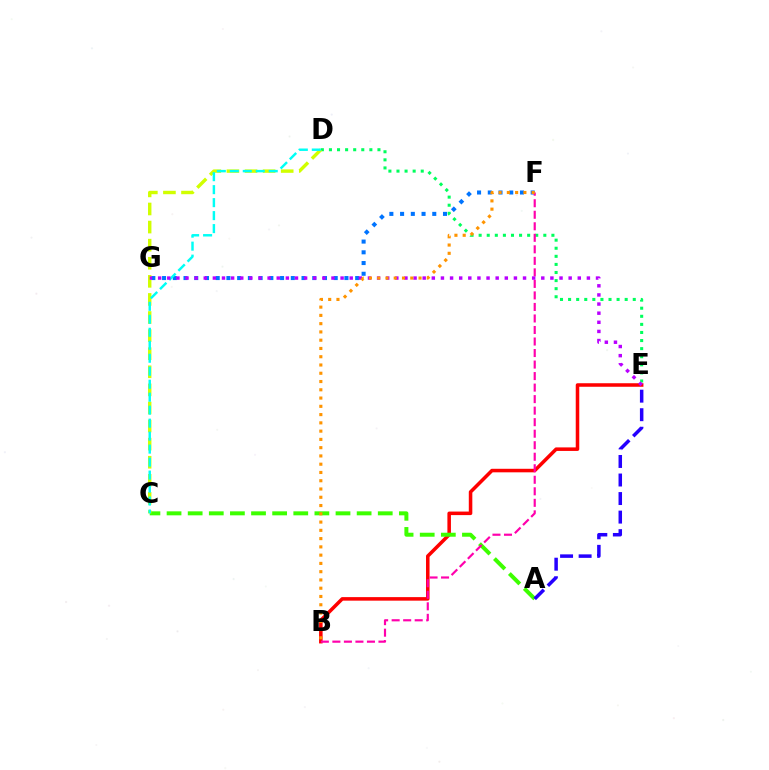{('B', 'E'): [{'color': '#ff0000', 'line_style': 'solid', 'thickness': 2.54}], ('D', 'E'): [{'color': '#00ff5c', 'line_style': 'dotted', 'thickness': 2.2}], ('A', 'C'): [{'color': '#3dff00', 'line_style': 'dashed', 'thickness': 2.87}], ('F', 'G'): [{'color': '#0074ff', 'line_style': 'dotted', 'thickness': 2.91}], ('C', 'D'): [{'color': '#d1ff00', 'line_style': 'dashed', 'thickness': 2.46}, {'color': '#00fff6', 'line_style': 'dashed', 'thickness': 1.76}], ('B', 'F'): [{'color': '#ff00ac', 'line_style': 'dashed', 'thickness': 1.57}, {'color': '#ff9400', 'line_style': 'dotted', 'thickness': 2.25}], ('E', 'G'): [{'color': '#b900ff', 'line_style': 'dotted', 'thickness': 2.48}], ('A', 'E'): [{'color': '#2500ff', 'line_style': 'dashed', 'thickness': 2.52}]}